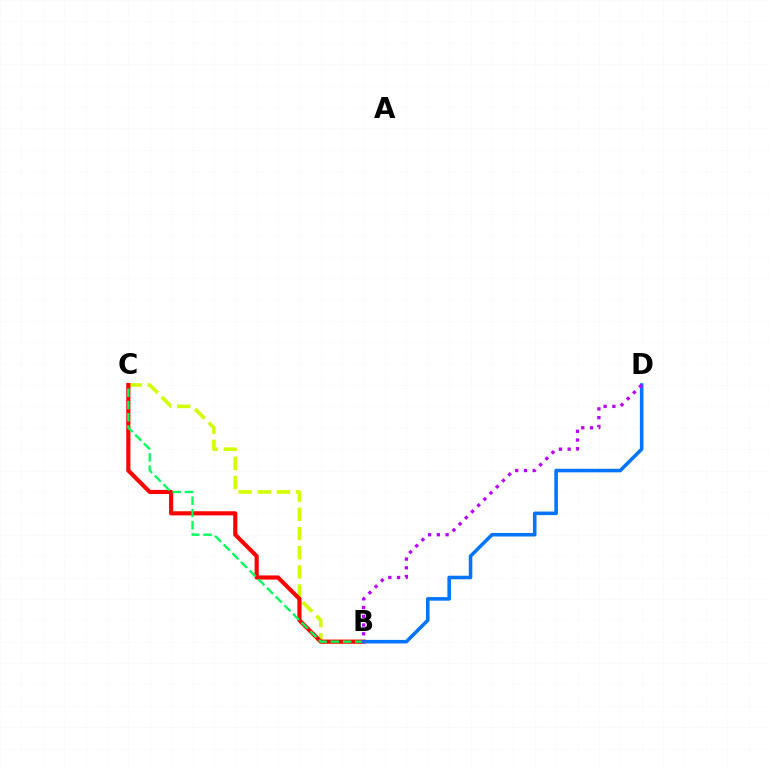{('B', 'C'): [{'color': '#d1ff00', 'line_style': 'dashed', 'thickness': 2.61}, {'color': '#ff0000', 'line_style': 'solid', 'thickness': 2.98}, {'color': '#00ff5c', 'line_style': 'dashed', 'thickness': 1.67}], ('B', 'D'): [{'color': '#0074ff', 'line_style': 'solid', 'thickness': 2.56}, {'color': '#b900ff', 'line_style': 'dotted', 'thickness': 2.38}]}